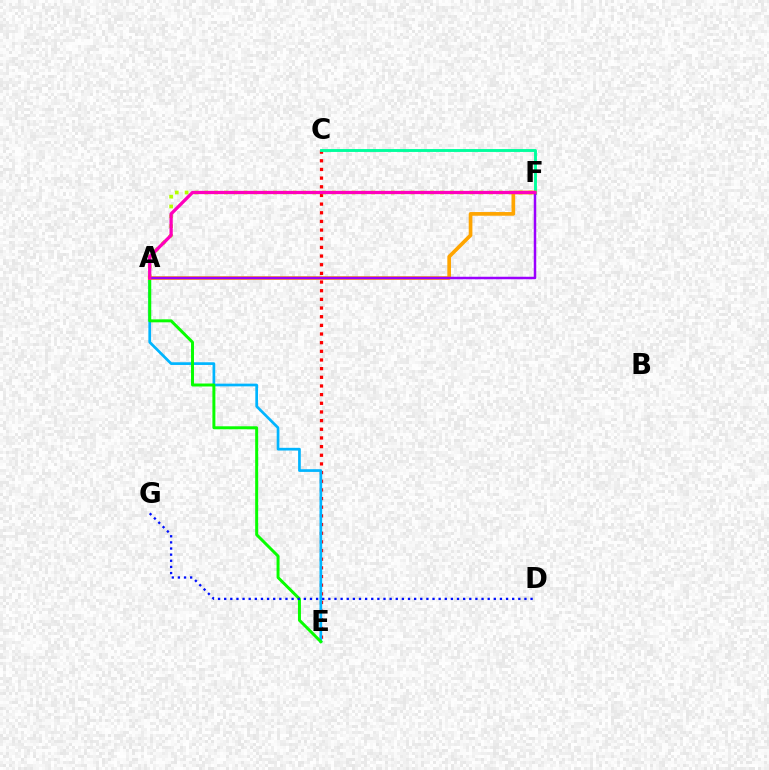{('C', 'E'): [{'color': '#ff0000', 'line_style': 'dotted', 'thickness': 2.35}], ('C', 'F'): [{'color': '#00ff9d', 'line_style': 'solid', 'thickness': 2.08}], ('A', 'E'): [{'color': '#00b5ff', 'line_style': 'solid', 'thickness': 1.95}, {'color': '#08ff00', 'line_style': 'solid', 'thickness': 2.14}], ('A', 'F'): [{'color': '#b3ff00', 'line_style': 'dotted', 'thickness': 2.67}, {'color': '#ffa500', 'line_style': 'solid', 'thickness': 2.65}, {'color': '#9b00ff', 'line_style': 'solid', 'thickness': 1.79}, {'color': '#ff00bd', 'line_style': 'solid', 'thickness': 2.36}], ('D', 'G'): [{'color': '#0010ff', 'line_style': 'dotted', 'thickness': 1.66}]}